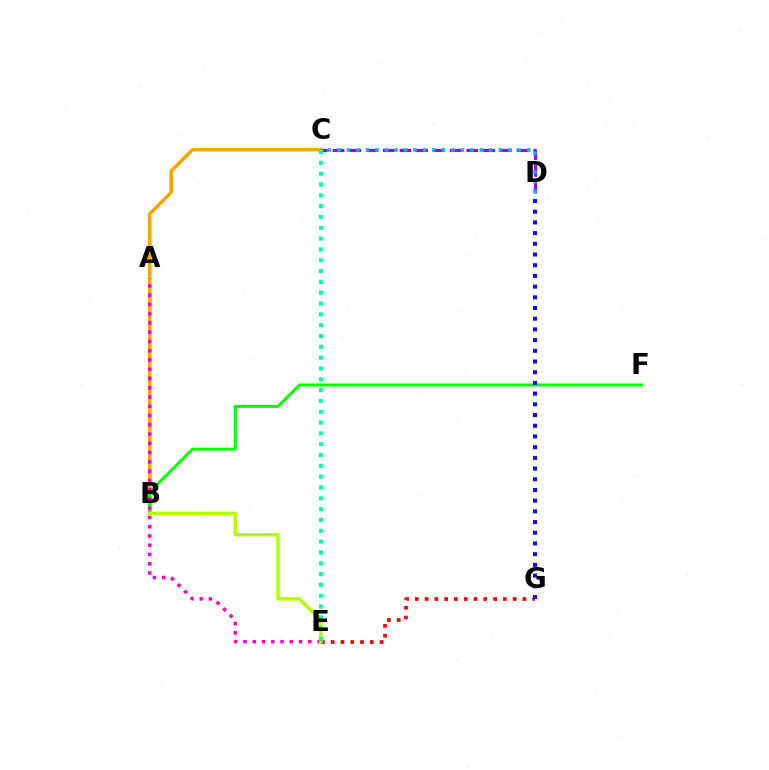{('C', 'D'): [{'color': '#9b00ff', 'line_style': 'dashed', 'thickness': 2.27}, {'color': '#00b5ff', 'line_style': 'dotted', 'thickness': 2.58}], ('B', 'C'): [{'color': '#ffa500', 'line_style': 'solid', 'thickness': 2.53}], ('E', 'G'): [{'color': '#ff0000', 'line_style': 'dotted', 'thickness': 2.66}], ('B', 'F'): [{'color': '#08ff00', 'line_style': 'solid', 'thickness': 2.15}], ('A', 'E'): [{'color': '#ff00bd', 'line_style': 'dotted', 'thickness': 2.52}], ('B', 'E'): [{'color': '#b3ff00', 'line_style': 'solid', 'thickness': 2.47}], ('D', 'G'): [{'color': '#0010ff', 'line_style': 'dotted', 'thickness': 2.91}], ('C', 'E'): [{'color': '#00ff9d', 'line_style': 'dotted', 'thickness': 2.94}]}